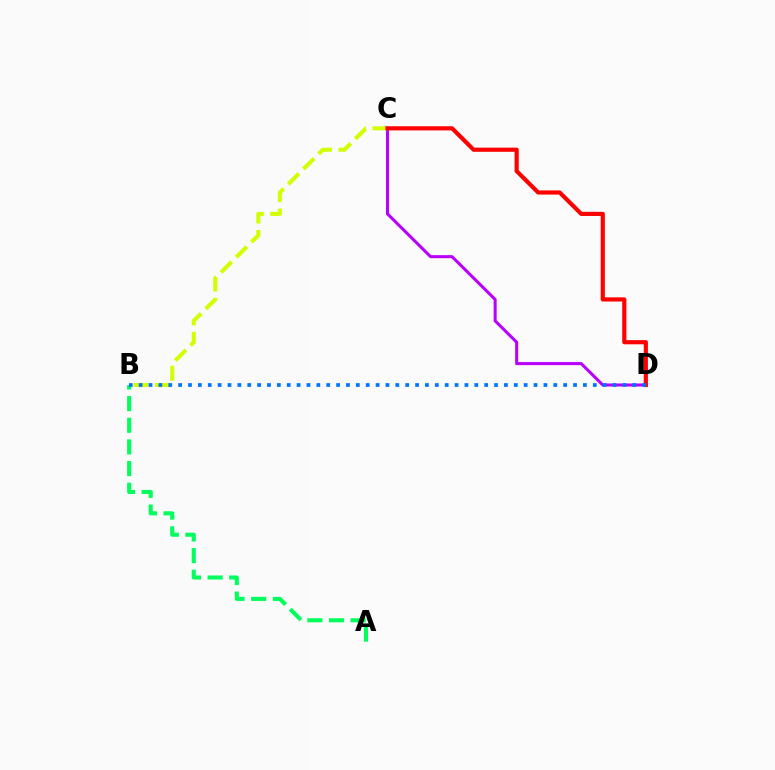{('C', 'D'): [{'color': '#b900ff', 'line_style': 'solid', 'thickness': 2.2}, {'color': '#ff0000', 'line_style': 'solid', 'thickness': 3.0}], ('B', 'C'): [{'color': '#d1ff00', 'line_style': 'dashed', 'thickness': 2.91}], ('A', 'B'): [{'color': '#00ff5c', 'line_style': 'dashed', 'thickness': 2.94}], ('B', 'D'): [{'color': '#0074ff', 'line_style': 'dotted', 'thickness': 2.68}]}